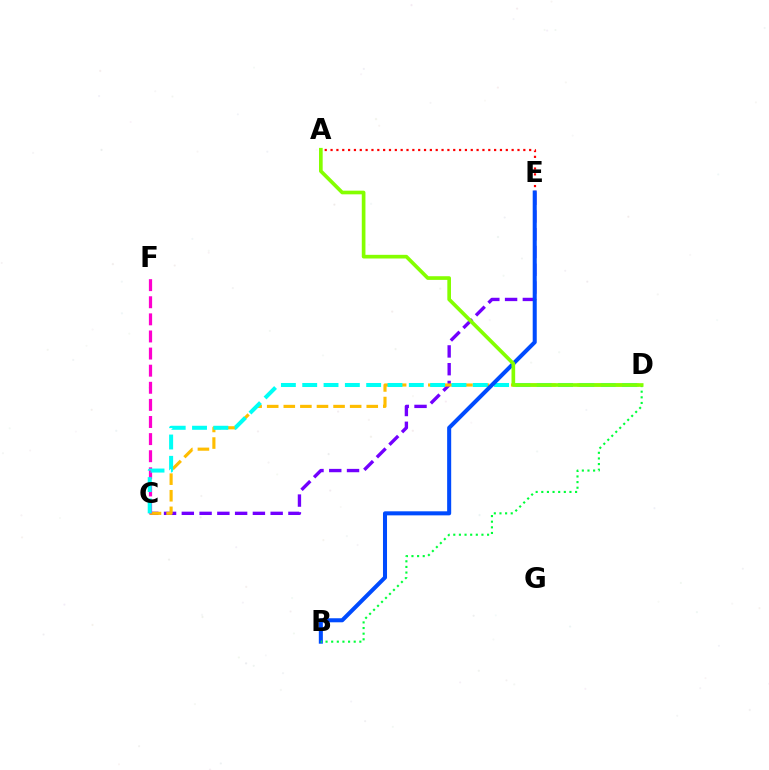{('C', 'E'): [{'color': '#7200ff', 'line_style': 'dashed', 'thickness': 2.41}], ('A', 'E'): [{'color': '#ff0000', 'line_style': 'dotted', 'thickness': 1.59}], ('C', 'D'): [{'color': '#ffbd00', 'line_style': 'dashed', 'thickness': 2.25}, {'color': '#00fff6', 'line_style': 'dashed', 'thickness': 2.9}], ('C', 'F'): [{'color': '#ff00cf', 'line_style': 'dashed', 'thickness': 2.32}], ('B', 'E'): [{'color': '#004bff', 'line_style': 'solid', 'thickness': 2.91}], ('B', 'D'): [{'color': '#00ff39', 'line_style': 'dotted', 'thickness': 1.53}], ('A', 'D'): [{'color': '#84ff00', 'line_style': 'solid', 'thickness': 2.64}]}